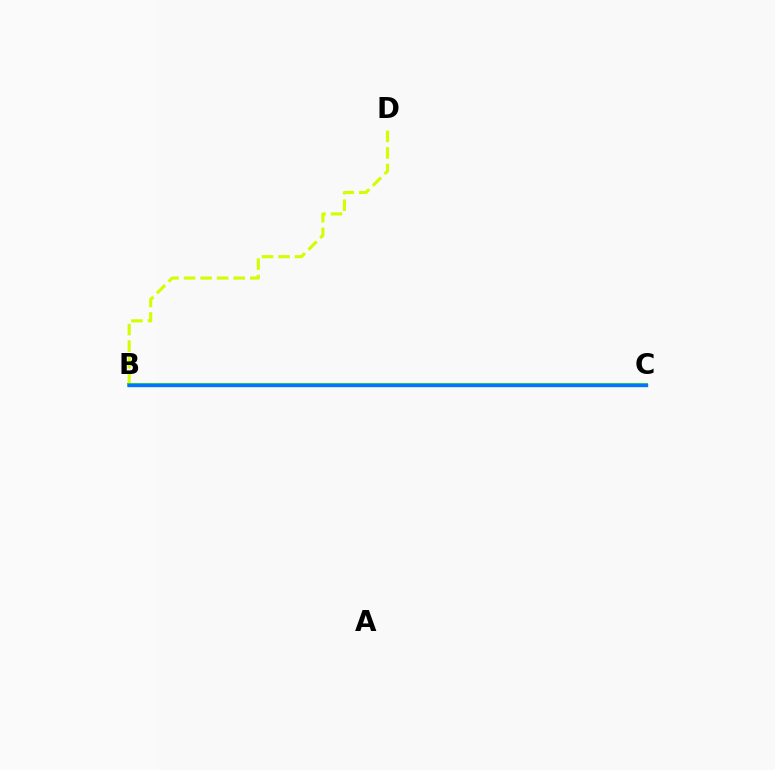{('B', 'D'): [{'color': '#d1ff00', 'line_style': 'dashed', 'thickness': 2.25}], ('B', 'C'): [{'color': '#ff0000', 'line_style': 'solid', 'thickness': 2.66}, {'color': '#00ff5c', 'line_style': 'solid', 'thickness': 2.62}, {'color': '#b900ff', 'line_style': 'solid', 'thickness': 1.83}, {'color': '#0074ff', 'line_style': 'solid', 'thickness': 2.42}]}